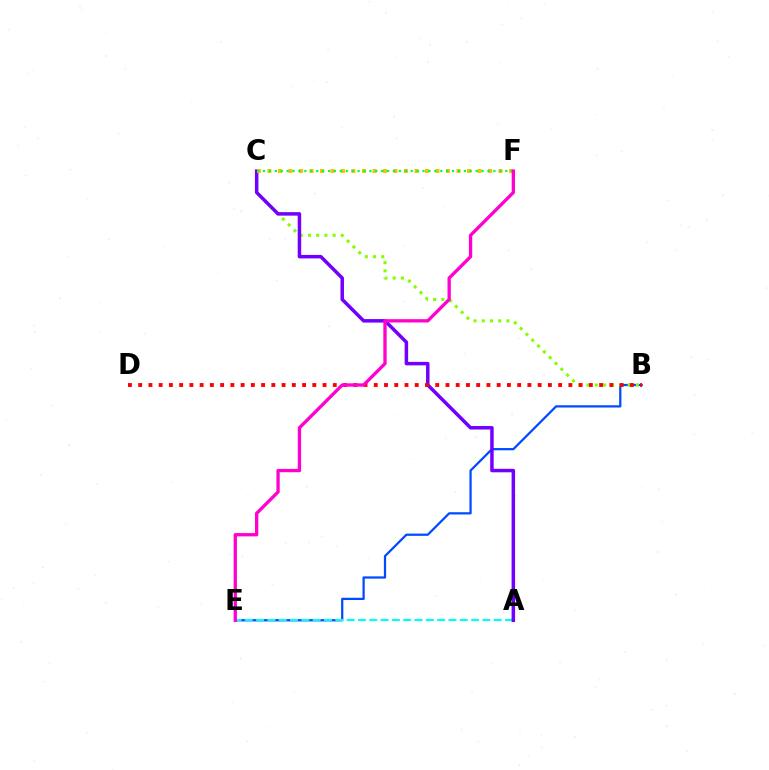{('B', 'E'): [{'color': '#004bff', 'line_style': 'solid', 'thickness': 1.62}], ('B', 'C'): [{'color': '#84ff00', 'line_style': 'dotted', 'thickness': 2.23}], ('A', 'E'): [{'color': '#00fff6', 'line_style': 'dashed', 'thickness': 1.54}], ('A', 'C'): [{'color': '#7200ff', 'line_style': 'solid', 'thickness': 2.52}], ('B', 'D'): [{'color': '#ff0000', 'line_style': 'dotted', 'thickness': 2.78}], ('C', 'F'): [{'color': '#ffbd00', 'line_style': 'dotted', 'thickness': 2.85}, {'color': '#00ff39', 'line_style': 'dotted', 'thickness': 1.61}], ('E', 'F'): [{'color': '#ff00cf', 'line_style': 'solid', 'thickness': 2.38}]}